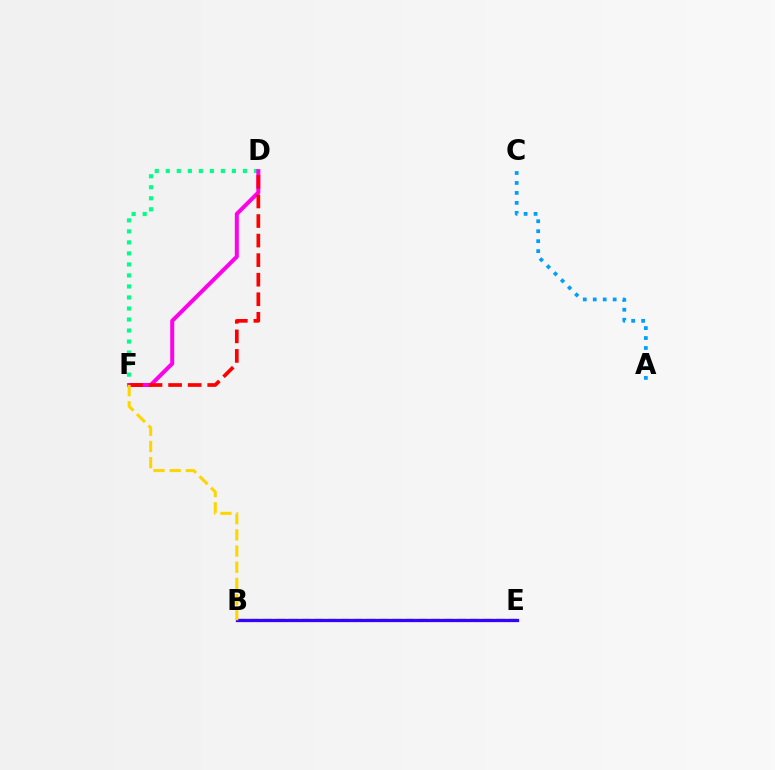{('D', 'F'): [{'color': '#00ff86', 'line_style': 'dotted', 'thickness': 2.99}, {'color': '#ff00ed', 'line_style': 'solid', 'thickness': 2.87}, {'color': '#ff0000', 'line_style': 'dashed', 'thickness': 2.66}], ('B', 'E'): [{'color': '#4fff00', 'line_style': 'dashed', 'thickness': 1.76}, {'color': '#3700ff', 'line_style': 'solid', 'thickness': 2.36}], ('A', 'C'): [{'color': '#009eff', 'line_style': 'dotted', 'thickness': 2.71}], ('B', 'F'): [{'color': '#ffd500', 'line_style': 'dashed', 'thickness': 2.2}]}